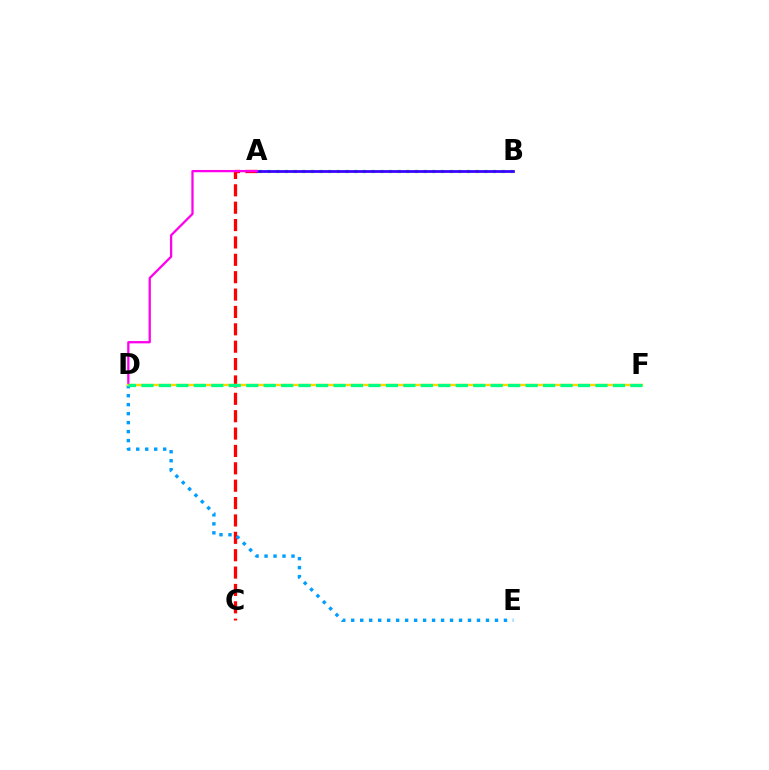{('A', 'C'): [{'color': '#ff0000', 'line_style': 'dashed', 'thickness': 2.36}], ('A', 'B'): [{'color': '#4fff00', 'line_style': 'dotted', 'thickness': 2.36}, {'color': '#3700ff', 'line_style': 'solid', 'thickness': 1.98}], ('A', 'D'): [{'color': '#ff00ed', 'line_style': 'solid', 'thickness': 1.64}], ('D', 'E'): [{'color': '#009eff', 'line_style': 'dotted', 'thickness': 2.44}], ('D', 'F'): [{'color': '#ffd500', 'line_style': 'solid', 'thickness': 1.71}, {'color': '#00ff86', 'line_style': 'dashed', 'thickness': 2.37}]}